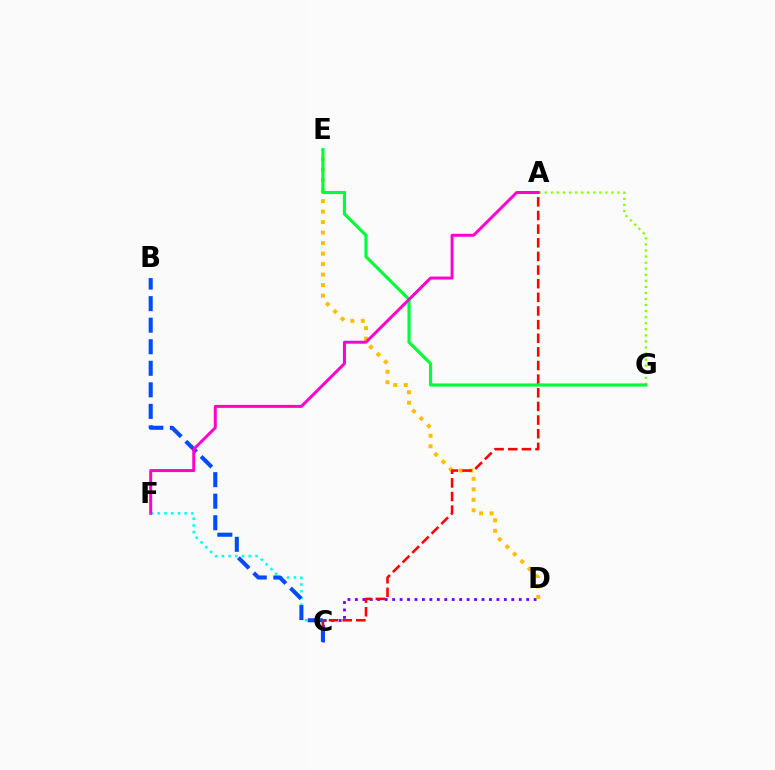{('A', 'G'): [{'color': '#84ff00', 'line_style': 'dotted', 'thickness': 1.65}], ('C', 'F'): [{'color': '#00fff6', 'line_style': 'dotted', 'thickness': 1.83}], ('C', 'D'): [{'color': '#7200ff', 'line_style': 'dotted', 'thickness': 2.02}], ('D', 'E'): [{'color': '#ffbd00', 'line_style': 'dotted', 'thickness': 2.85}], ('A', 'C'): [{'color': '#ff0000', 'line_style': 'dashed', 'thickness': 1.85}], ('E', 'G'): [{'color': '#00ff39', 'line_style': 'solid', 'thickness': 2.28}], ('B', 'C'): [{'color': '#004bff', 'line_style': 'dashed', 'thickness': 2.93}], ('A', 'F'): [{'color': '#ff00cf', 'line_style': 'solid', 'thickness': 2.14}]}